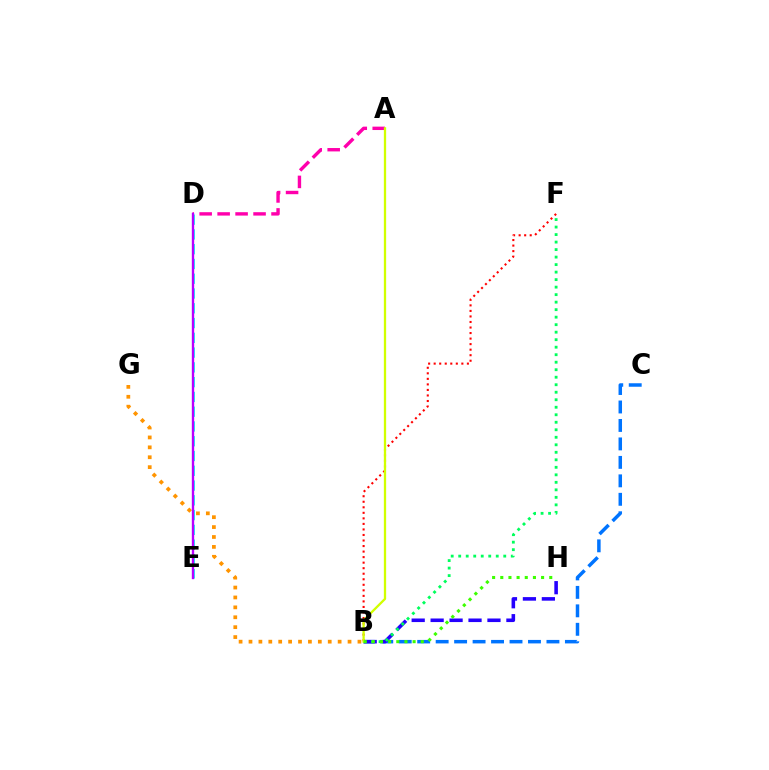{('B', 'C'): [{'color': '#0074ff', 'line_style': 'dashed', 'thickness': 2.51}], ('B', 'H'): [{'color': '#2500ff', 'line_style': 'dashed', 'thickness': 2.57}, {'color': '#3dff00', 'line_style': 'dotted', 'thickness': 2.22}], ('D', 'E'): [{'color': '#00fff6', 'line_style': 'dashed', 'thickness': 2.01}, {'color': '#b900ff', 'line_style': 'solid', 'thickness': 1.71}], ('A', 'D'): [{'color': '#ff00ac', 'line_style': 'dashed', 'thickness': 2.44}], ('B', 'F'): [{'color': '#00ff5c', 'line_style': 'dotted', 'thickness': 2.04}, {'color': '#ff0000', 'line_style': 'dotted', 'thickness': 1.5}], ('B', 'G'): [{'color': '#ff9400', 'line_style': 'dotted', 'thickness': 2.69}], ('A', 'B'): [{'color': '#d1ff00', 'line_style': 'solid', 'thickness': 1.65}]}